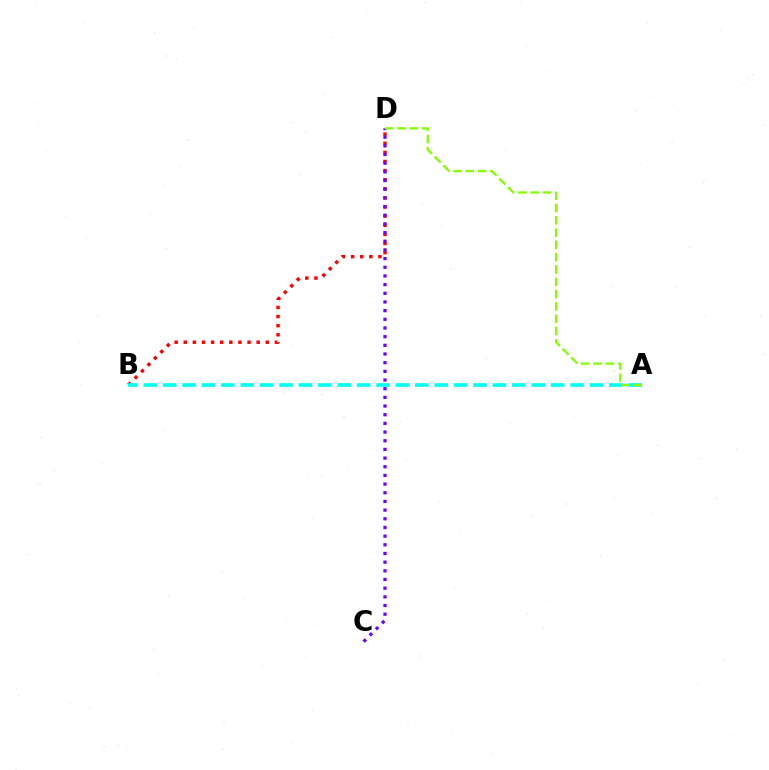{('B', 'D'): [{'color': '#ff0000', 'line_style': 'dotted', 'thickness': 2.48}], ('A', 'B'): [{'color': '#00fff6', 'line_style': 'dashed', 'thickness': 2.64}], ('C', 'D'): [{'color': '#7200ff', 'line_style': 'dotted', 'thickness': 2.36}], ('A', 'D'): [{'color': '#84ff00', 'line_style': 'dashed', 'thickness': 1.67}]}